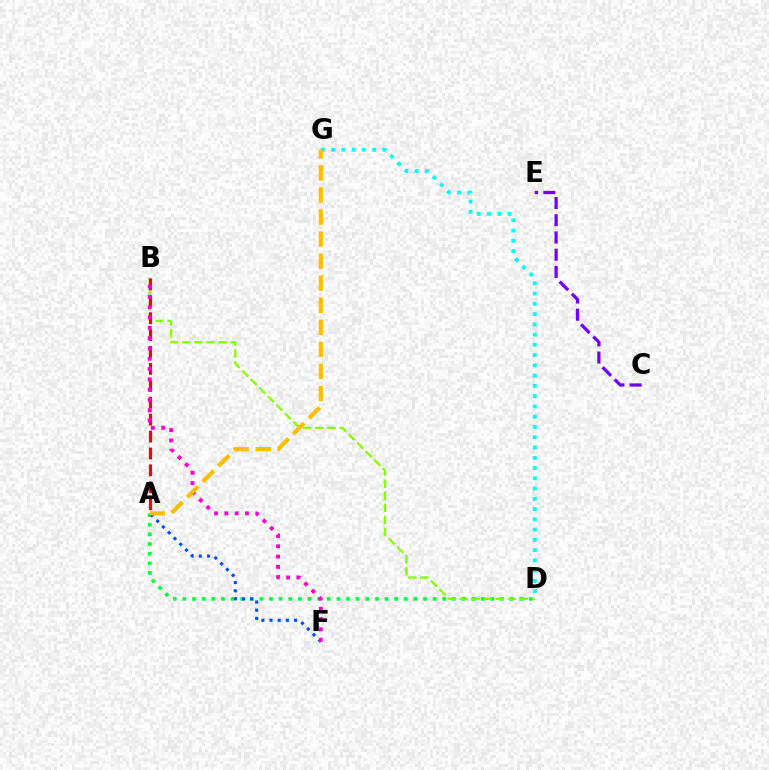{('A', 'D'): [{'color': '#00ff39', 'line_style': 'dotted', 'thickness': 2.61}], ('D', 'G'): [{'color': '#00fff6', 'line_style': 'dotted', 'thickness': 2.79}], ('B', 'D'): [{'color': '#84ff00', 'line_style': 'dashed', 'thickness': 1.64}], ('C', 'E'): [{'color': '#7200ff', 'line_style': 'dashed', 'thickness': 2.34}], ('A', 'B'): [{'color': '#ff0000', 'line_style': 'dashed', 'thickness': 2.3}], ('A', 'F'): [{'color': '#004bff', 'line_style': 'dotted', 'thickness': 2.22}], ('B', 'F'): [{'color': '#ff00cf', 'line_style': 'dotted', 'thickness': 2.8}], ('A', 'G'): [{'color': '#ffbd00', 'line_style': 'dashed', 'thickness': 3.0}]}